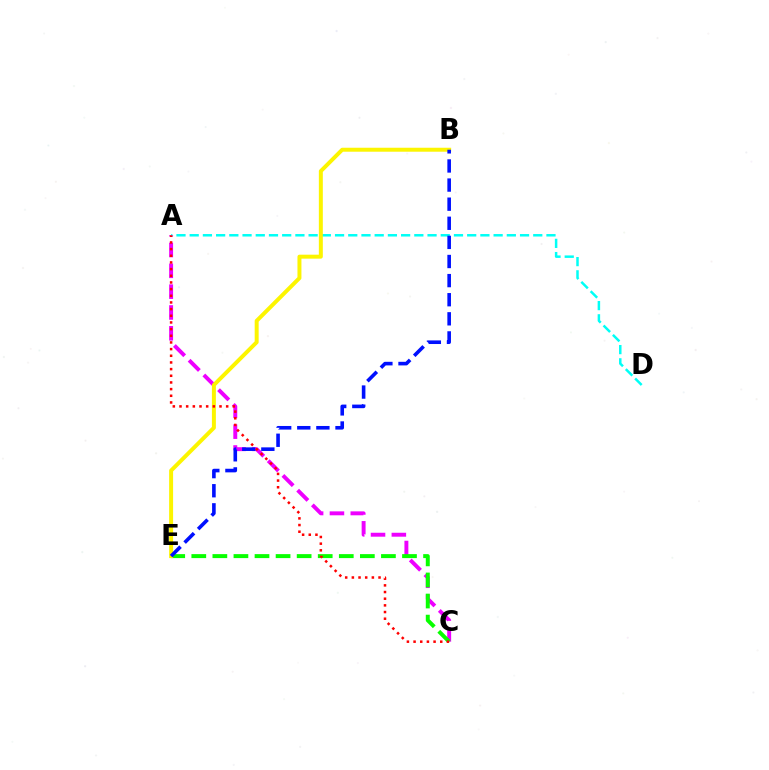{('A', 'C'): [{'color': '#ee00ff', 'line_style': 'dashed', 'thickness': 2.83}, {'color': '#ff0000', 'line_style': 'dotted', 'thickness': 1.81}], ('C', 'E'): [{'color': '#08ff00', 'line_style': 'dashed', 'thickness': 2.86}], ('A', 'D'): [{'color': '#00fff6', 'line_style': 'dashed', 'thickness': 1.8}], ('B', 'E'): [{'color': '#fcf500', 'line_style': 'solid', 'thickness': 2.86}, {'color': '#0010ff', 'line_style': 'dashed', 'thickness': 2.6}]}